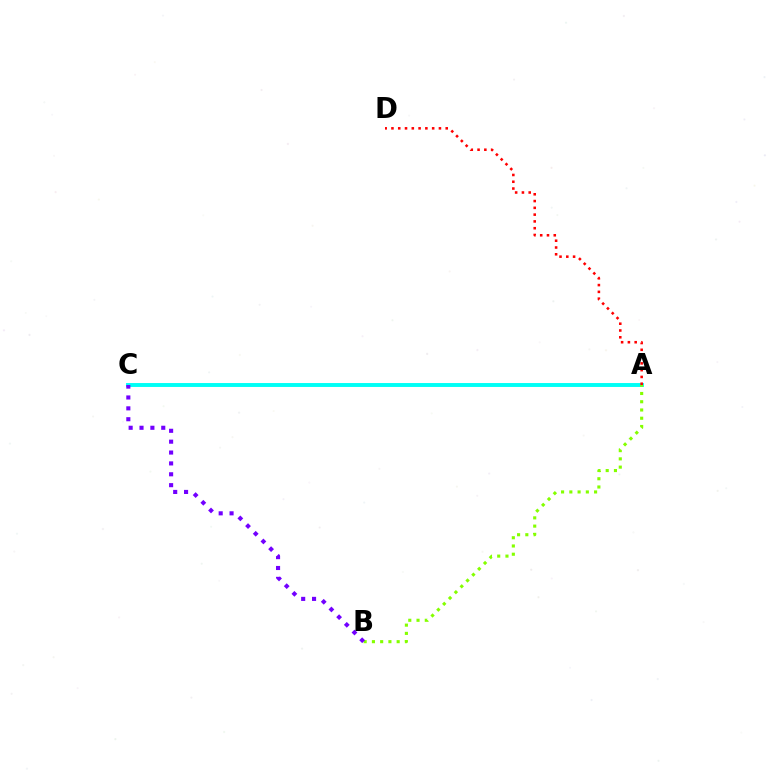{('A', 'C'): [{'color': '#00fff6', 'line_style': 'solid', 'thickness': 2.82}], ('A', 'B'): [{'color': '#84ff00', 'line_style': 'dotted', 'thickness': 2.24}], ('A', 'D'): [{'color': '#ff0000', 'line_style': 'dotted', 'thickness': 1.84}], ('B', 'C'): [{'color': '#7200ff', 'line_style': 'dotted', 'thickness': 2.95}]}